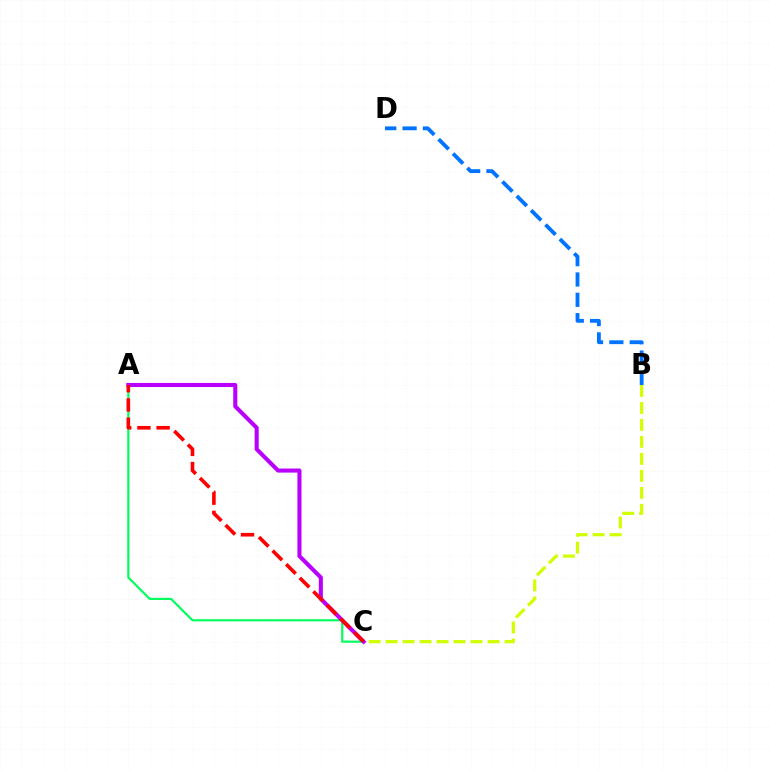{('B', 'D'): [{'color': '#0074ff', 'line_style': 'dashed', 'thickness': 2.76}], ('A', 'C'): [{'color': '#00ff5c', 'line_style': 'solid', 'thickness': 1.57}, {'color': '#b900ff', 'line_style': 'solid', 'thickness': 2.93}, {'color': '#ff0000', 'line_style': 'dashed', 'thickness': 2.61}], ('B', 'C'): [{'color': '#d1ff00', 'line_style': 'dashed', 'thickness': 2.31}]}